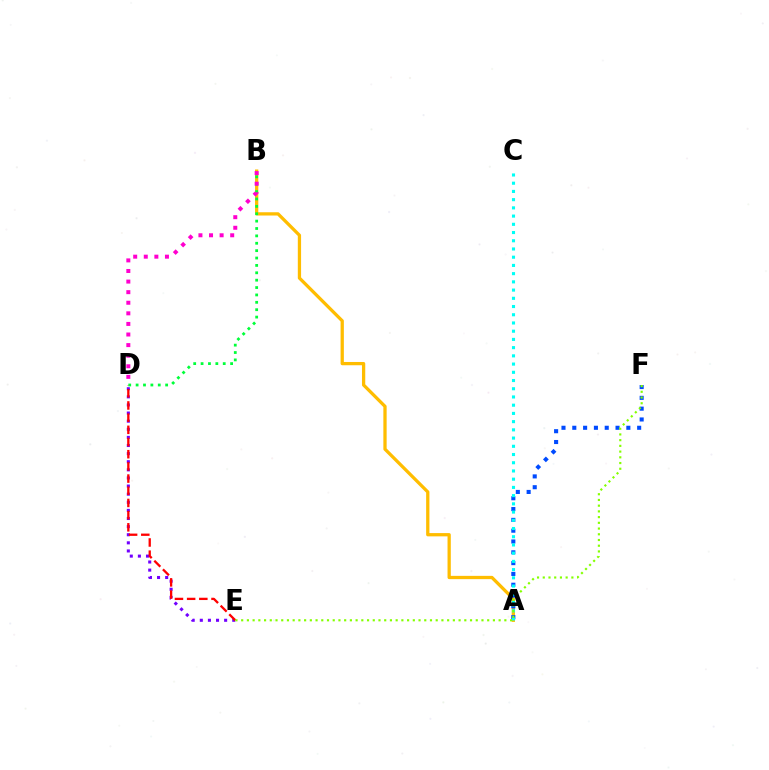{('A', 'B'): [{'color': '#ffbd00', 'line_style': 'solid', 'thickness': 2.36}], ('A', 'F'): [{'color': '#004bff', 'line_style': 'dotted', 'thickness': 2.94}], ('D', 'E'): [{'color': '#7200ff', 'line_style': 'dotted', 'thickness': 2.2}, {'color': '#ff0000', 'line_style': 'dashed', 'thickness': 1.66}], ('A', 'C'): [{'color': '#00fff6', 'line_style': 'dotted', 'thickness': 2.23}], ('E', 'F'): [{'color': '#84ff00', 'line_style': 'dotted', 'thickness': 1.55}], ('B', 'D'): [{'color': '#00ff39', 'line_style': 'dotted', 'thickness': 2.01}, {'color': '#ff00cf', 'line_style': 'dotted', 'thickness': 2.88}]}